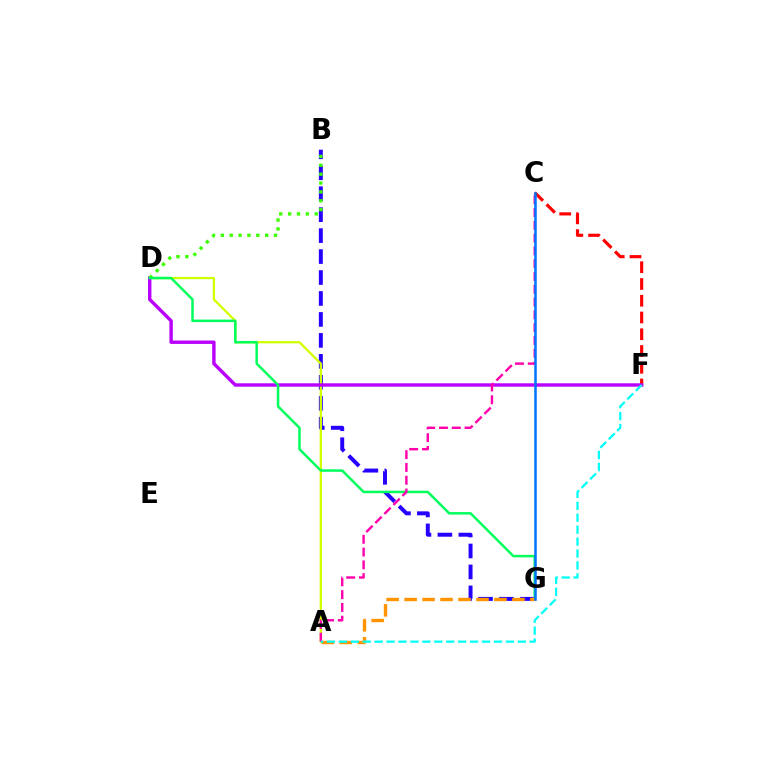{('C', 'F'): [{'color': '#ff0000', 'line_style': 'dashed', 'thickness': 2.28}], ('B', 'G'): [{'color': '#2500ff', 'line_style': 'dashed', 'thickness': 2.85}], ('A', 'D'): [{'color': '#d1ff00', 'line_style': 'solid', 'thickness': 1.66}], ('D', 'F'): [{'color': '#b900ff', 'line_style': 'solid', 'thickness': 2.45}], ('B', 'D'): [{'color': '#3dff00', 'line_style': 'dotted', 'thickness': 2.41}], ('D', 'G'): [{'color': '#00ff5c', 'line_style': 'solid', 'thickness': 1.79}], ('A', 'G'): [{'color': '#ff9400', 'line_style': 'dashed', 'thickness': 2.44}], ('A', 'C'): [{'color': '#ff00ac', 'line_style': 'dashed', 'thickness': 1.74}], ('A', 'F'): [{'color': '#00fff6', 'line_style': 'dashed', 'thickness': 1.62}], ('C', 'G'): [{'color': '#0074ff', 'line_style': 'solid', 'thickness': 1.81}]}